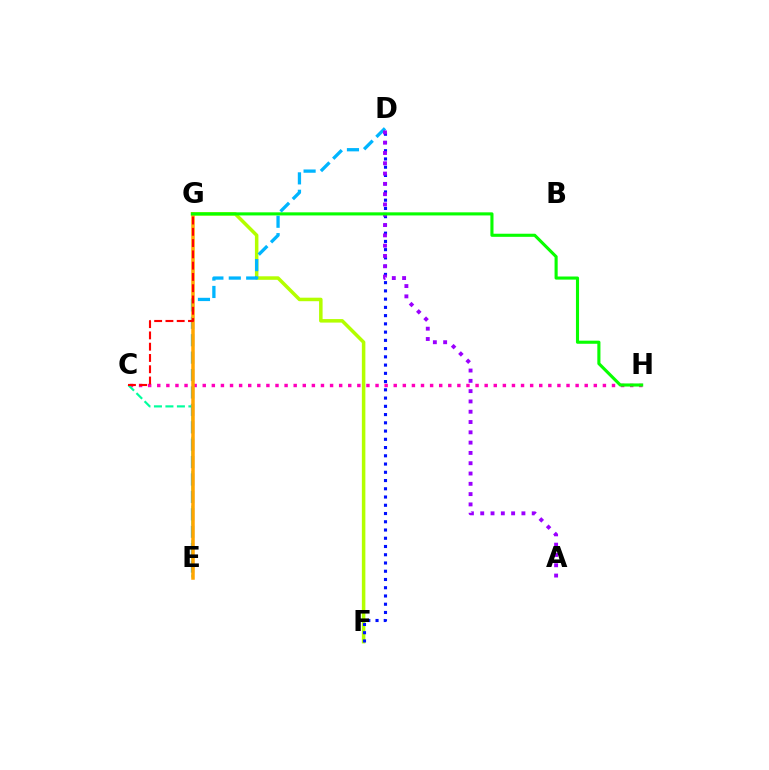{('C', 'H'): [{'color': '#ff00bd', 'line_style': 'dotted', 'thickness': 2.47}], ('C', 'E'): [{'color': '#00ff9d', 'line_style': 'dashed', 'thickness': 1.56}], ('F', 'G'): [{'color': '#b3ff00', 'line_style': 'solid', 'thickness': 2.53}], ('D', 'E'): [{'color': '#00b5ff', 'line_style': 'dashed', 'thickness': 2.37}], ('E', 'G'): [{'color': '#ffa500', 'line_style': 'solid', 'thickness': 2.52}], ('D', 'F'): [{'color': '#0010ff', 'line_style': 'dotted', 'thickness': 2.24}], ('C', 'G'): [{'color': '#ff0000', 'line_style': 'dashed', 'thickness': 1.53}], ('A', 'D'): [{'color': '#9b00ff', 'line_style': 'dotted', 'thickness': 2.8}], ('G', 'H'): [{'color': '#08ff00', 'line_style': 'solid', 'thickness': 2.24}]}